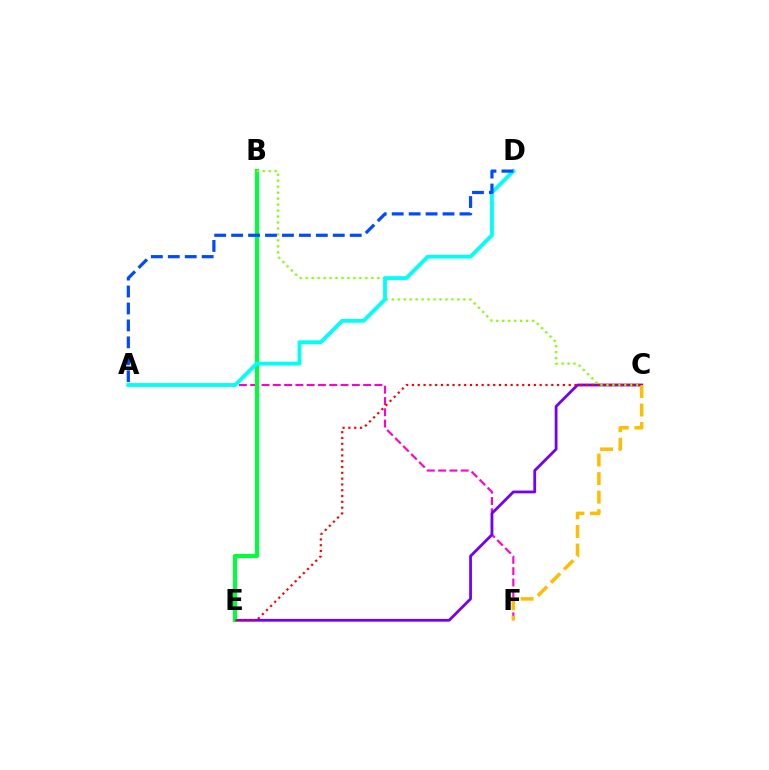{('A', 'F'): [{'color': '#ff00cf', 'line_style': 'dashed', 'thickness': 1.53}], ('C', 'E'): [{'color': '#7200ff', 'line_style': 'solid', 'thickness': 2.0}, {'color': '#ff0000', 'line_style': 'dotted', 'thickness': 1.58}], ('B', 'E'): [{'color': '#00ff39', 'line_style': 'solid', 'thickness': 2.97}], ('B', 'C'): [{'color': '#84ff00', 'line_style': 'dotted', 'thickness': 1.62}], ('A', 'D'): [{'color': '#00fff6', 'line_style': 'solid', 'thickness': 2.74}, {'color': '#004bff', 'line_style': 'dashed', 'thickness': 2.3}], ('C', 'F'): [{'color': '#ffbd00', 'line_style': 'dashed', 'thickness': 2.52}]}